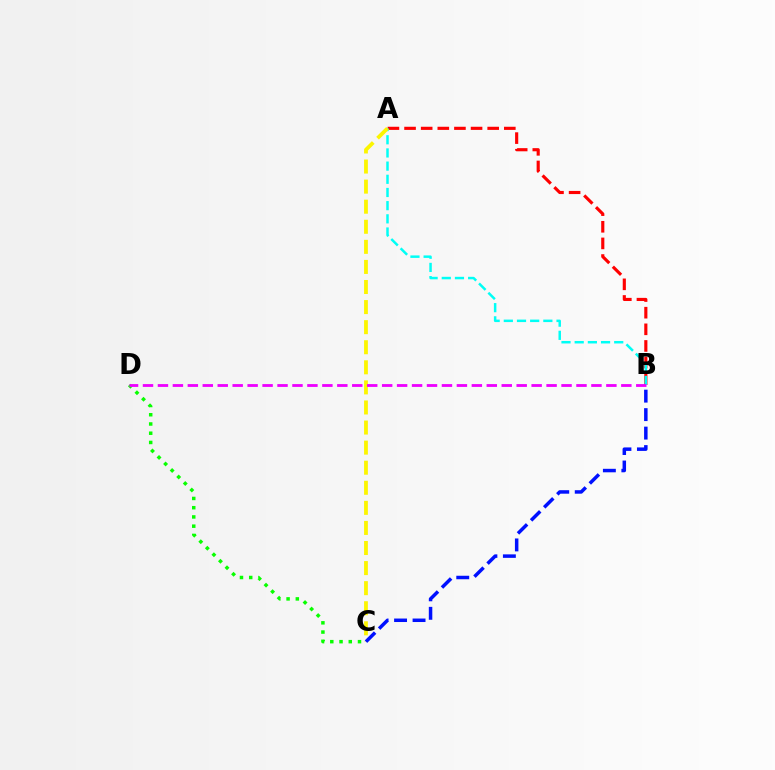{('A', 'B'): [{'color': '#ff0000', 'line_style': 'dashed', 'thickness': 2.26}, {'color': '#00fff6', 'line_style': 'dashed', 'thickness': 1.79}], ('C', 'D'): [{'color': '#08ff00', 'line_style': 'dotted', 'thickness': 2.51}], ('A', 'C'): [{'color': '#fcf500', 'line_style': 'dashed', 'thickness': 2.73}], ('B', 'D'): [{'color': '#ee00ff', 'line_style': 'dashed', 'thickness': 2.03}], ('B', 'C'): [{'color': '#0010ff', 'line_style': 'dashed', 'thickness': 2.51}]}